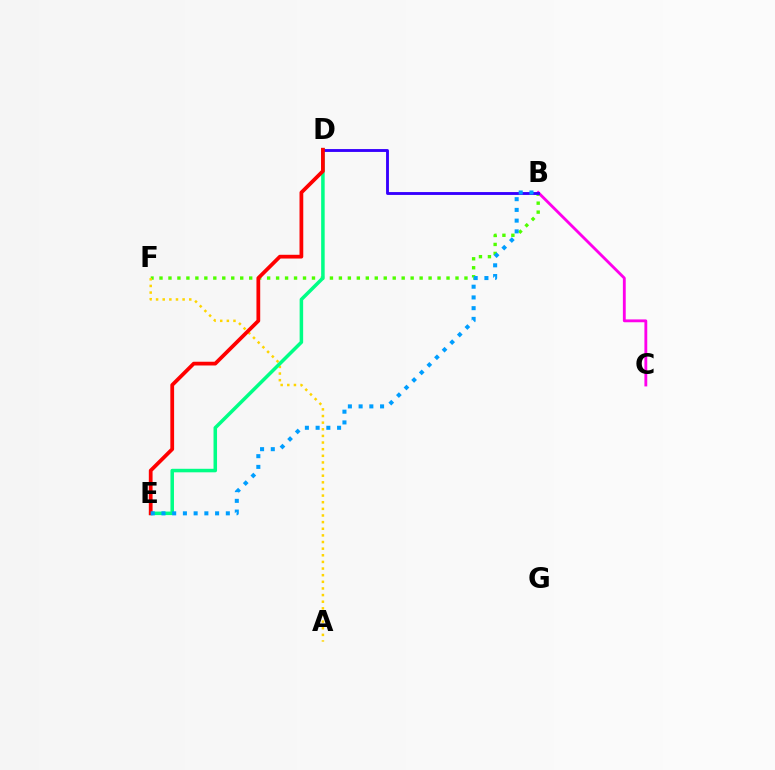{('B', 'F'): [{'color': '#4fff00', 'line_style': 'dotted', 'thickness': 2.44}], ('B', 'C'): [{'color': '#ff00ed', 'line_style': 'solid', 'thickness': 2.05}], ('A', 'F'): [{'color': '#ffd500', 'line_style': 'dotted', 'thickness': 1.8}], ('D', 'E'): [{'color': '#00ff86', 'line_style': 'solid', 'thickness': 2.53}, {'color': '#ff0000', 'line_style': 'solid', 'thickness': 2.7}], ('B', 'D'): [{'color': '#3700ff', 'line_style': 'solid', 'thickness': 2.06}], ('B', 'E'): [{'color': '#009eff', 'line_style': 'dotted', 'thickness': 2.92}]}